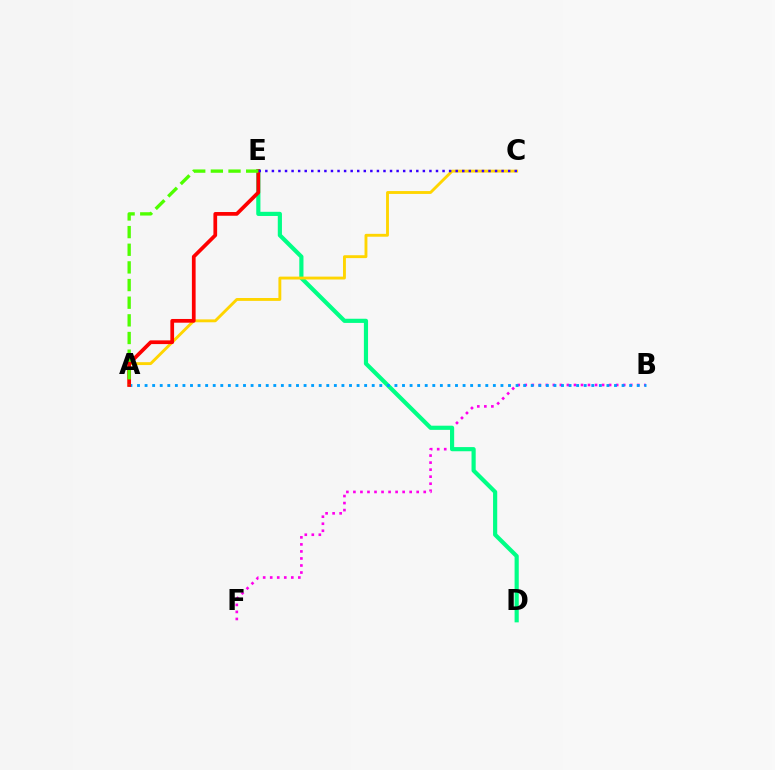{('B', 'F'): [{'color': '#ff00ed', 'line_style': 'dotted', 'thickness': 1.91}], ('D', 'E'): [{'color': '#00ff86', 'line_style': 'solid', 'thickness': 3.0}], ('A', 'C'): [{'color': '#ffd500', 'line_style': 'solid', 'thickness': 2.07}], ('A', 'B'): [{'color': '#009eff', 'line_style': 'dotted', 'thickness': 2.06}], ('A', 'E'): [{'color': '#ff0000', 'line_style': 'solid', 'thickness': 2.68}, {'color': '#4fff00', 'line_style': 'dashed', 'thickness': 2.4}], ('C', 'E'): [{'color': '#3700ff', 'line_style': 'dotted', 'thickness': 1.78}]}